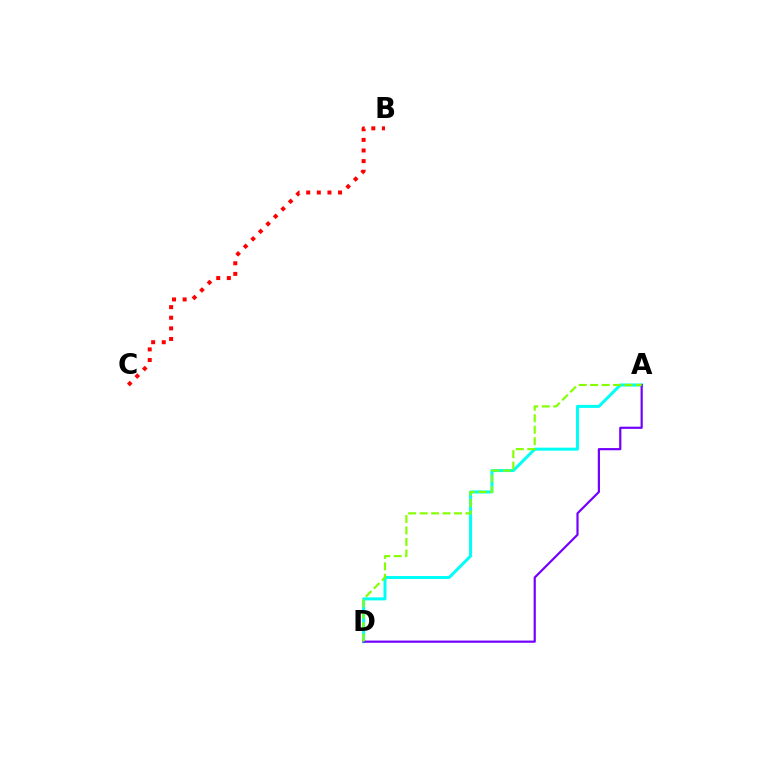{('A', 'D'): [{'color': '#00fff6', 'line_style': 'solid', 'thickness': 2.17}, {'color': '#7200ff', 'line_style': 'solid', 'thickness': 1.58}, {'color': '#84ff00', 'line_style': 'dashed', 'thickness': 1.56}], ('B', 'C'): [{'color': '#ff0000', 'line_style': 'dotted', 'thickness': 2.88}]}